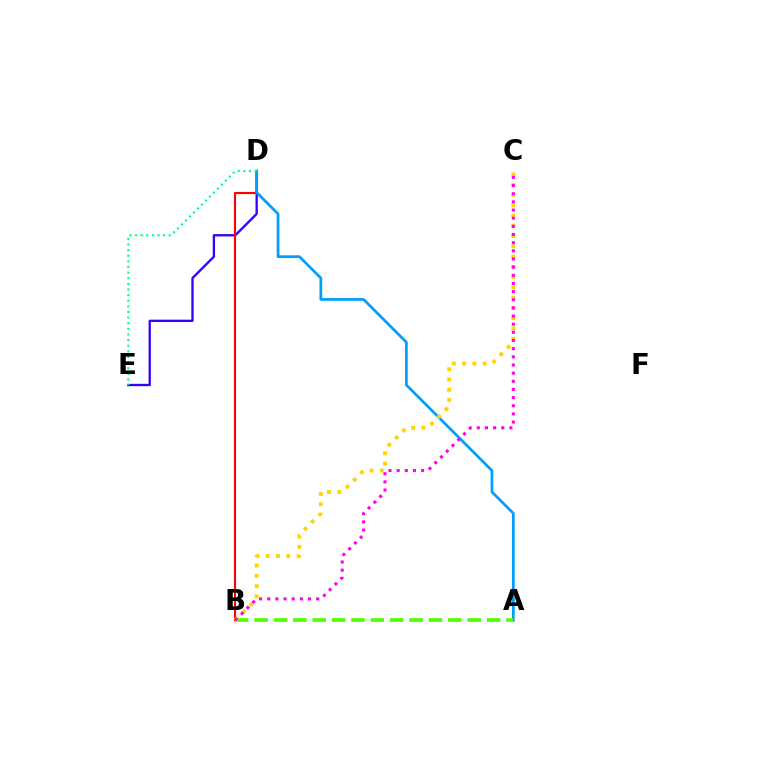{('D', 'E'): [{'color': '#3700ff', 'line_style': 'solid', 'thickness': 1.68}, {'color': '#00ff86', 'line_style': 'dotted', 'thickness': 1.53}], ('B', 'D'): [{'color': '#ff0000', 'line_style': 'solid', 'thickness': 1.52}], ('A', 'D'): [{'color': '#009eff', 'line_style': 'solid', 'thickness': 1.95}], ('A', 'B'): [{'color': '#4fff00', 'line_style': 'dashed', 'thickness': 2.63}], ('B', 'C'): [{'color': '#ffd500', 'line_style': 'dotted', 'thickness': 2.79}, {'color': '#ff00ed', 'line_style': 'dotted', 'thickness': 2.22}]}